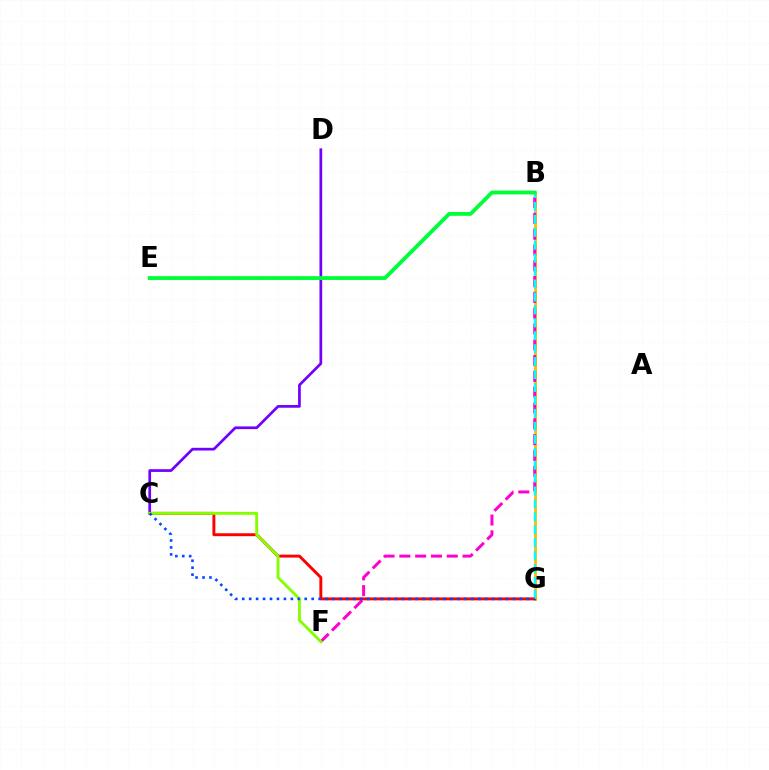{('C', 'D'): [{'color': '#7200ff', 'line_style': 'solid', 'thickness': 1.96}], ('B', 'G'): [{'color': '#ffbd00', 'line_style': 'solid', 'thickness': 2.07}, {'color': '#00fff6', 'line_style': 'dashed', 'thickness': 1.76}], ('B', 'F'): [{'color': '#ff00cf', 'line_style': 'dashed', 'thickness': 2.15}], ('C', 'G'): [{'color': '#ff0000', 'line_style': 'solid', 'thickness': 2.1}, {'color': '#004bff', 'line_style': 'dotted', 'thickness': 1.89}], ('B', 'E'): [{'color': '#00ff39', 'line_style': 'solid', 'thickness': 2.77}], ('C', 'F'): [{'color': '#84ff00', 'line_style': 'solid', 'thickness': 2.06}]}